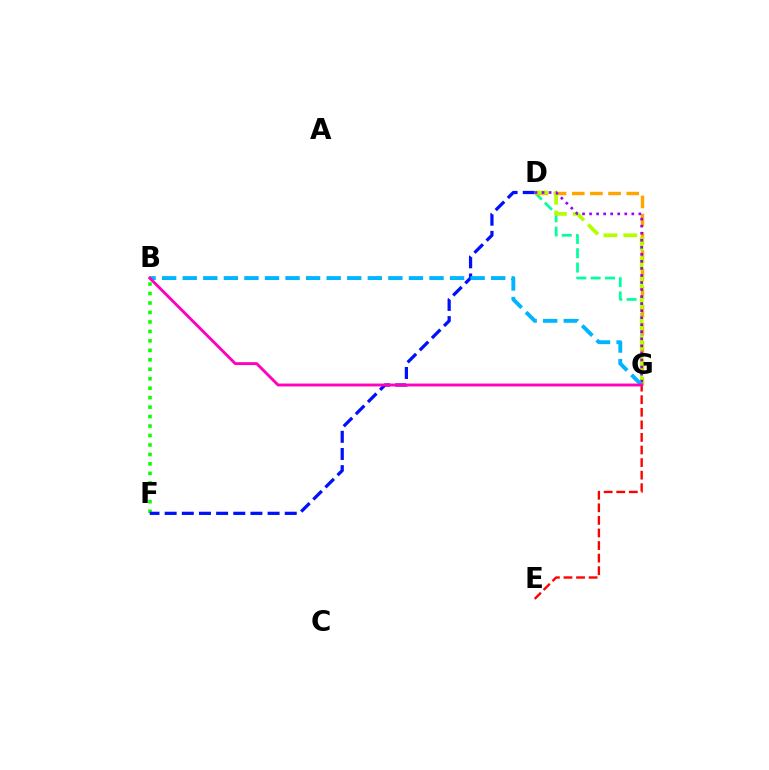{('D', 'G'): [{'color': '#00ff9d', 'line_style': 'dashed', 'thickness': 1.95}, {'color': '#ffa500', 'line_style': 'dashed', 'thickness': 2.47}, {'color': '#b3ff00', 'line_style': 'dashed', 'thickness': 2.69}, {'color': '#9b00ff', 'line_style': 'dotted', 'thickness': 1.91}], ('B', 'F'): [{'color': '#08ff00', 'line_style': 'dotted', 'thickness': 2.57}], ('D', 'F'): [{'color': '#0010ff', 'line_style': 'dashed', 'thickness': 2.33}], ('E', 'G'): [{'color': '#ff0000', 'line_style': 'dashed', 'thickness': 1.71}], ('B', 'G'): [{'color': '#00b5ff', 'line_style': 'dashed', 'thickness': 2.79}, {'color': '#ff00bd', 'line_style': 'solid', 'thickness': 2.08}]}